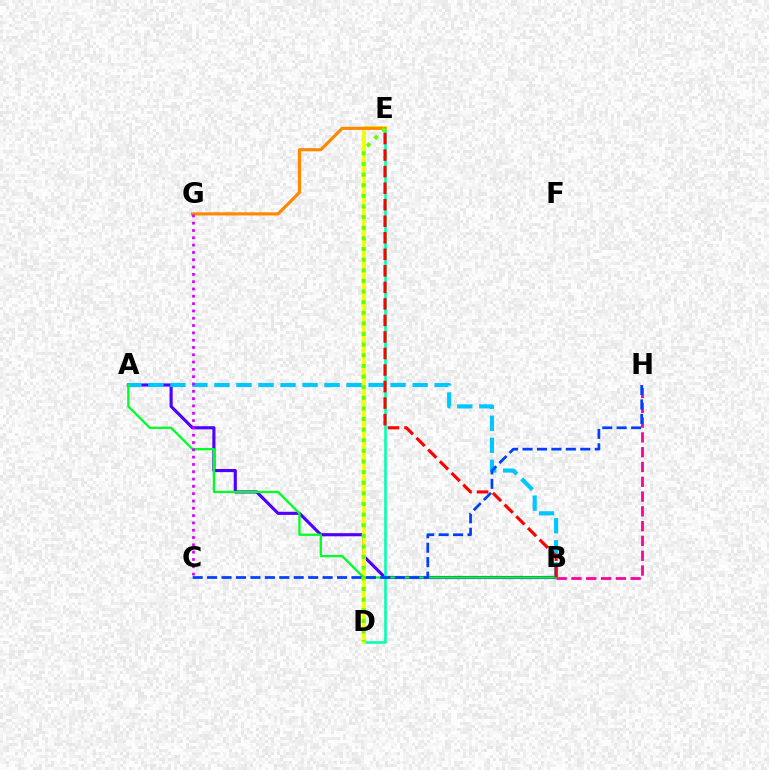{('A', 'B'): [{'color': '#4f00ff', 'line_style': 'solid', 'thickness': 2.25}, {'color': '#00c7ff', 'line_style': 'dashed', 'thickness': 2.99}, {'color': '#00ff27', 'line_style': 'solid', 'thickness': 1.66}], ('B', 'H'): [{'color': '#ff00a0', 'line_style': 'dashed', 'thickness': 2.01}], ('D', 'E'): [{'color': '#00ffaf', 'line_style': 'solid', 'thickness': 1.85}, {'color': '#eeff00', 'line_style': 'solid', 'thickness': 2.69}, {'color': '#66ff00', 'line_style': 'dotted', 'thickness': 2.89}], ('E', 'G'): [{'color': '#ff8800', 'line_style': 'solid', 'thickness': 2.28}], ('C', 'H'): [{'color': '#003fff', 'line_style': 'dashed', 'thickness': 1.96}], ('C', 'G'): [{'color': '#d600ff', 'line_style': 'dotted', 'thickness': 1.99}], ('B', 'E'): [{'color': '#ff0000', 'line_style': 'dashed', 'thickness': 2.25}]}